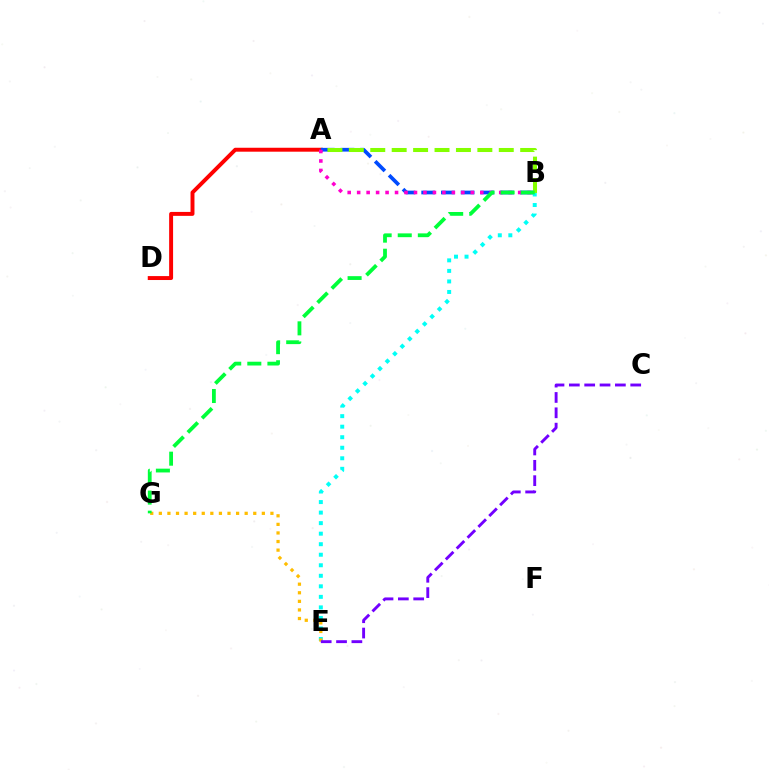{('A', 'D'): [{'color': '#ff0000', 'line_style': 'solid', 'thickness': 2.84}], ('A', 'B'): [{'color': '#004bff', 'line_style': 'dashed', 'thickness': 2.68}, {'color': '#84ff00', 'line_style': 'dashed', 'thickness': 2.91}, {'color': '#ff00cf', 'line_style': 'dotted', 'thickness': 2.57}], ('B', 'E'): [{'color': '#00fff6', 'line_style': 'dotted', 'thickness': 2.86}], ('E', 'G'): [{'color': '#ffbd00', 'line_style': 'dotted', 'thickness': 2.33}], ('C', 'E'): [{'color': '#7200ff', 'line_style': 'dashed', 'thickness': 2.08}], ('B', 'G'): [{'color': '#00ff39', 'line_style': 'dashed', 'thickness': 2.73}]}